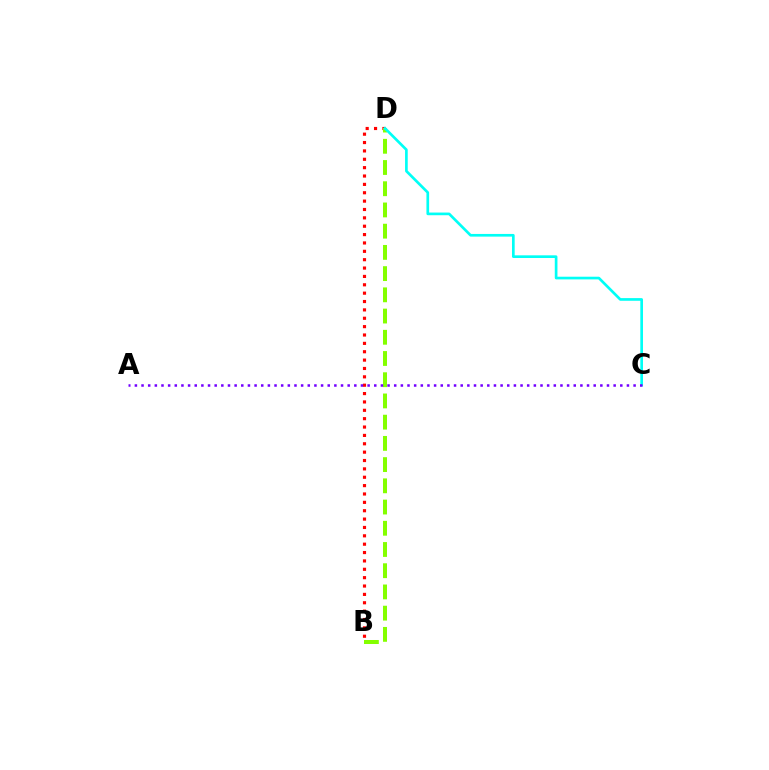{('B', 'D'): [{'color': '#ff0000', 'line_style': 'dotted', 'thickness': 2.27}, {'color': '#84ff00', 'line_style': 'dashed', 'thickness': 2.88}], ('C', 'D'): [{'color': '#00fff6', 'line_style': 'solid', 'thickness': 1.93}], ('A', 'C'): [{'color': '#7200ff', 'line_style': 'dotted', 'thickness': 1.81}]}